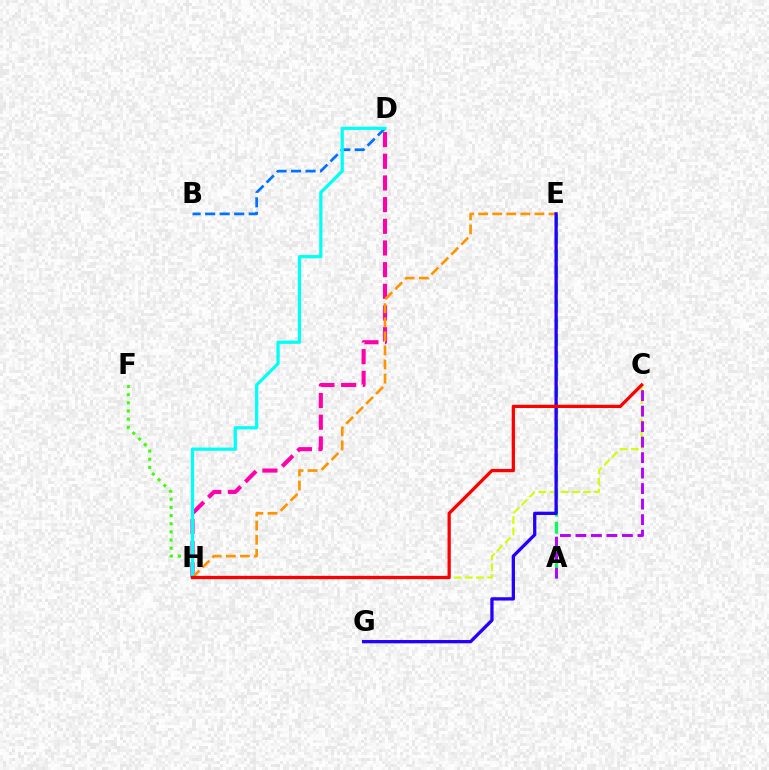{('F', 'H'): [{'color': '#3dff00', 'line_style': 'dotted', 'thickness': 2.22}], ('A', 'E'): [{'color': '#00ff5c', 'line_style': 'dashed', 'thickness': 2.32}], ('B', 'D'): [{'color': '#0074ff', 'line_style': 'dashed', 'thickness': 1.97}], ('D', 'H'): [{'color': '#ff00ac', 'line_style': 'dashed', 'thickness': 2.94}, {'color': '#00fff6', 'line_style': 'solid', 'thickness': 2.32}], ('E', 'H'): [{'color': '#ff9400', 'line_style': 'dashed', 'thickness': 1.91}], ('C', 'H'): [{'color': '#d1ff00', 'line_style': 'dashed', 'thickness': 1.52}, {'color': '#ff0000', 'line_style': 'solid', 'thickness': 2.35}], ('E', 'G'): [{'color': '#2500ff', 'line_style': 'solid', 'thickness': 2.38}], ('A', 'C'): [{'color': '#b900ff', 'line_style': 'dashed', 'thickness': 2.11}]}